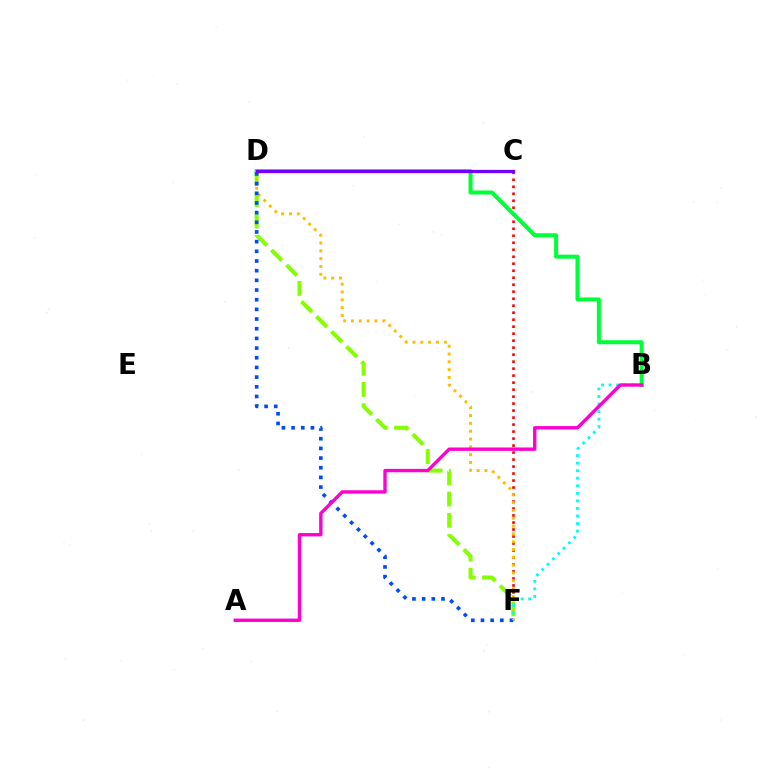{('C', 'F'): [{'color': '#ff0000', 'line_style': 'dotted', 'thickness': 1.9}], ('D', 'F'): [{'color': '#84ff00', 'line_style': 'dashed', 'thickness': 2.89}, {'color': '#ffbd00', 'line_style': 'dotted', 'thickness': 2.13}, {'color': '#004bff', 'line_style': 'dotted', 'thickness': 2.63}], ('B', 'D'): [{'color': '#00ff39', 'line_style': 'solid', 'thickness': 2.9}], ('B', 'F'): [{'color': '#00fff6', 'line_style': 'dotted', 'thickness': 2.05}], ('A', 'B'): [{'color': '#ff00cf', 'line_style': 'solid', 'thickness': 2.43}], ('C', 'D'): [{'color': '#7200ff', 'line_style': 'solid', 'thickness': 2.35}]}